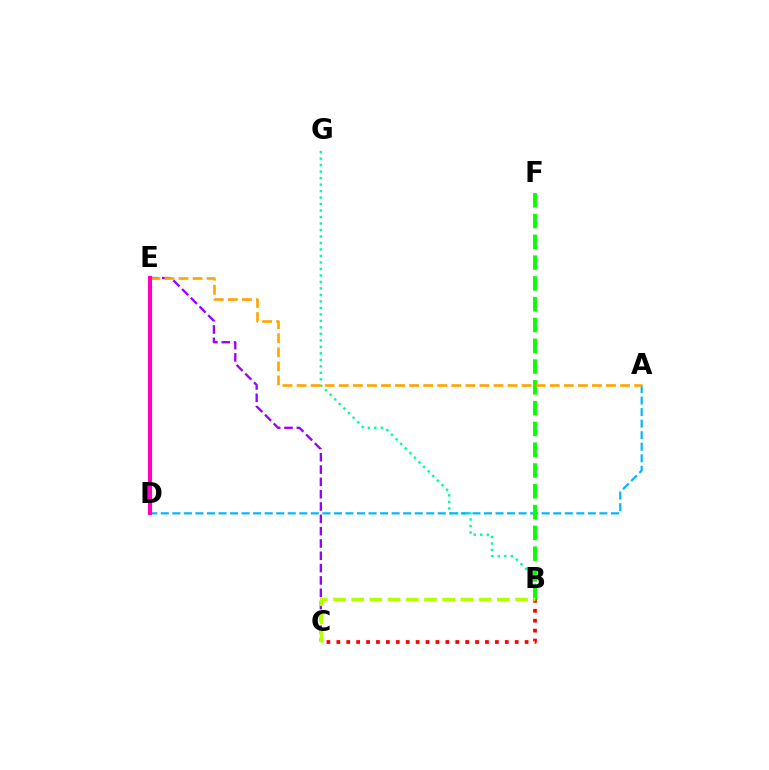{('B', 'C'): [{'color': '#ff0000', 'line_style': 'dotted', 'thickness': 2.69}, {'color': '#b3ff00', 'line_style': 'dashed', 'thickness': 2.47}], ('B', 'G'): [{'color': '#00ff9d', 'line_style': 'dotted', 'thickness': 1.76}], ('A', 'D'): [{'color': '#00b5ff', 'line_style': 'dashed', 'thickness': 1.57}], ('B', 'F'): [{'color': '#08ff00', 'line_style': 'dashed', 'thickness': 2.82}], ('C', 'E'): [{'color': '#9b00ff', 'line_style': 'dashed', 'thickness': 1.67}], ('A', 'E'): [{'color': '#ffa500', 'line_style': 'dashed', 'thickness': 1.91}], ('D', 'E'): [{'color': '#0010ff', 'line_style': 'solid', 'thickness': 1.8}, {'color': '#ff00bd', 'line_style': 'solid', 'thickness': 2.95}]}